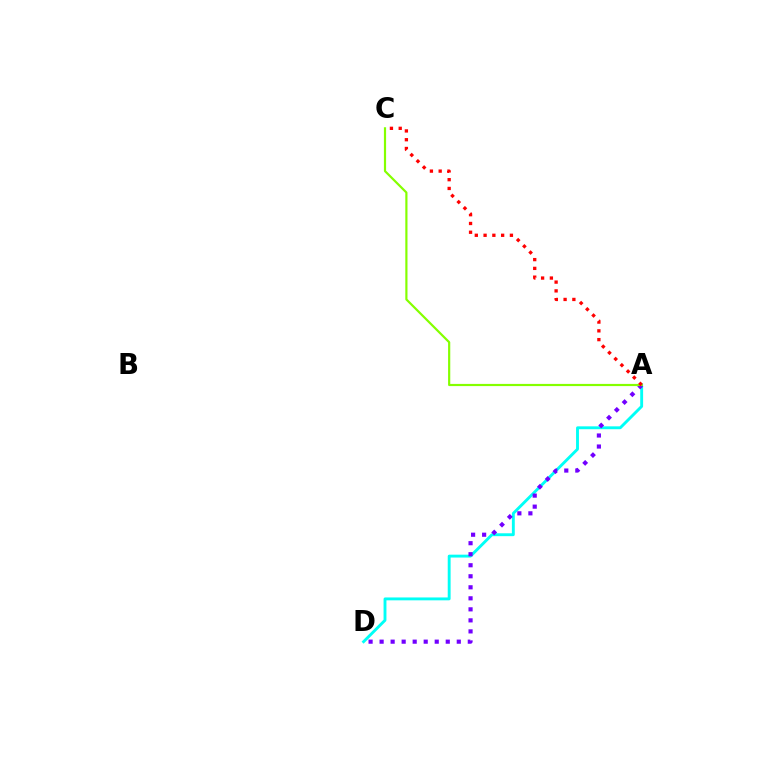{('A', 'D'): [{'color': '#00fff6', 'line_style': 'solid', 'thickness': 2.08}, {'color': '#7200ff', 'line_style': 'dotted', 'thickness': 3.0}], ('A', 'C'): [{'color': '#84ff00', 'line_style': 'solid', 'thickness': 1.57}, {'color': '#ff0000', 'line_style': 'dotted', 'thickness': 2.38}]}